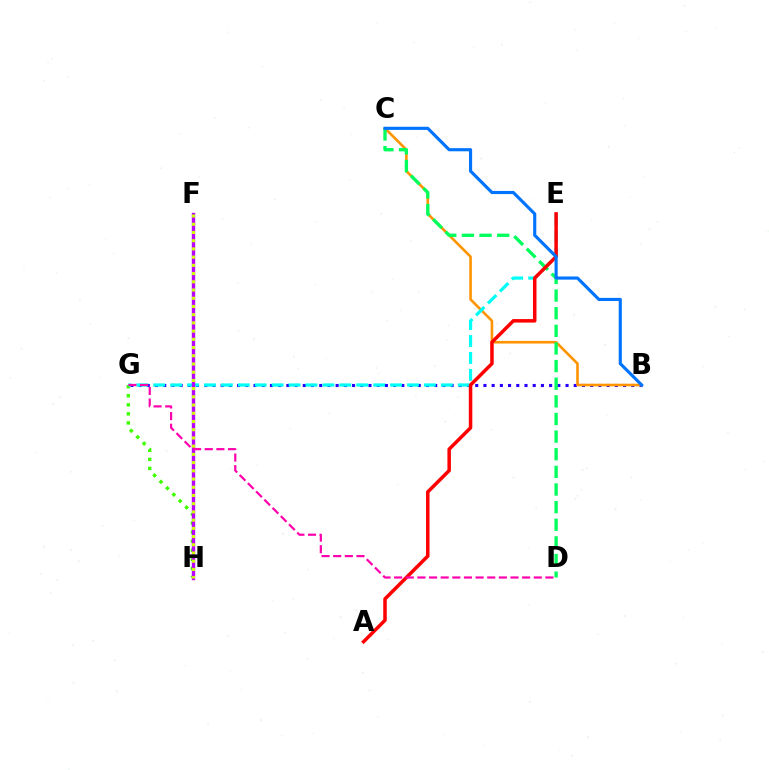{('G', 'H'): [{'color': '#3dff00', 'line_style': 'dotted', 'thickness': 2.46}], ('B', 'G'): [{'color': '#2500ff', 'line_style': 'dotted', 'thickness': 2.23}], ('B', 'C'): [{'color': '#ff9400', 'line_style': 'solid', 'thickness': 1.87}, {'color': '#0074ff', 'line_style': 'solid', 'thickness': 2.26}], ('E', 'G'): [{'color': '#00fff6', 'line_style': 'dashed', 'thickness': 2.3}], ('F', 'H'): [{'color': '#b900ff', 'line_style': 'solid', 'thickness': 2.43}, {'color': '#d1ff00', 'line_style': 'dotted', 'thickness': 2.23}], ('C', 'D'): [{'color': '#00ff5c', 'line_style': 'dashed', 'thickness': 2.4}], ('A', 'E'): [{'color': '#ff0000', 'line_style': 'solid', 'thickness': 2.52}], ('D', 'G'): [{'color': '#ff00ac', 'line_style': 'dashed', 'thickness': 1.58}]}